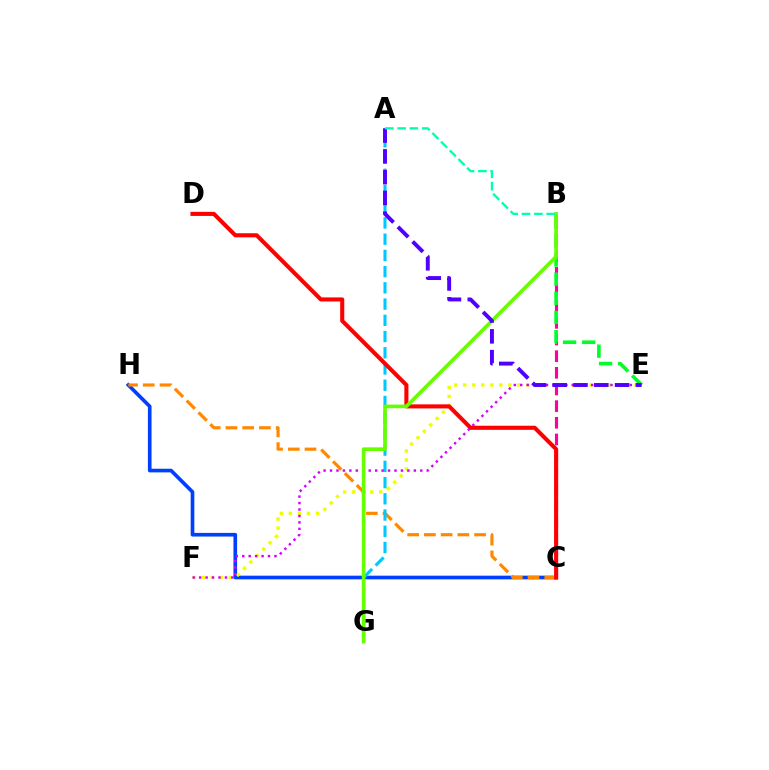{('C', 'H'): [{'color': '#003fff', 'line_style': 'solid', 'thickness': 2.63}, {'color': '#ff8800', 'line_style': 'dashed', 'thickness': 2.27}], ('B', 'C'): [{'color': '#ff00a0', 'line_style': 'dashed', 'thickness': 2.26}], ('B', 'E'): [{'color': '#00ff27', 'line_style': 'dashed', 'thickness': 2.6}], ('E', 'F'): [{'color': '#eeff00', 'line_style': 'dotted', 'thickness': 2.45}, {'color': '#d600ff', 'line_style': 'dotted', 'thickness': 1.75}], ('A', 'G'): [{'color': '#00c7ff', 'line_style': 'dashed', 'thickness': 2.2}], ('C', 'D'): [{'color': '#ff0000', 'line_style': 'solid', 'thickness': 2.94}], ('B', 'G'): [{'color': '#66ff00', 'line_style': 'solid', 'thickness': 2.63}], ('A', 'E'): [{'color': '#4f00ff', 'line_style': 'dashed', 'thickness': 2.82}], ('A', 'B'): [{'color': '#00ffaf', 'line_style': 'dashed', 'thickness': 1.67}]}